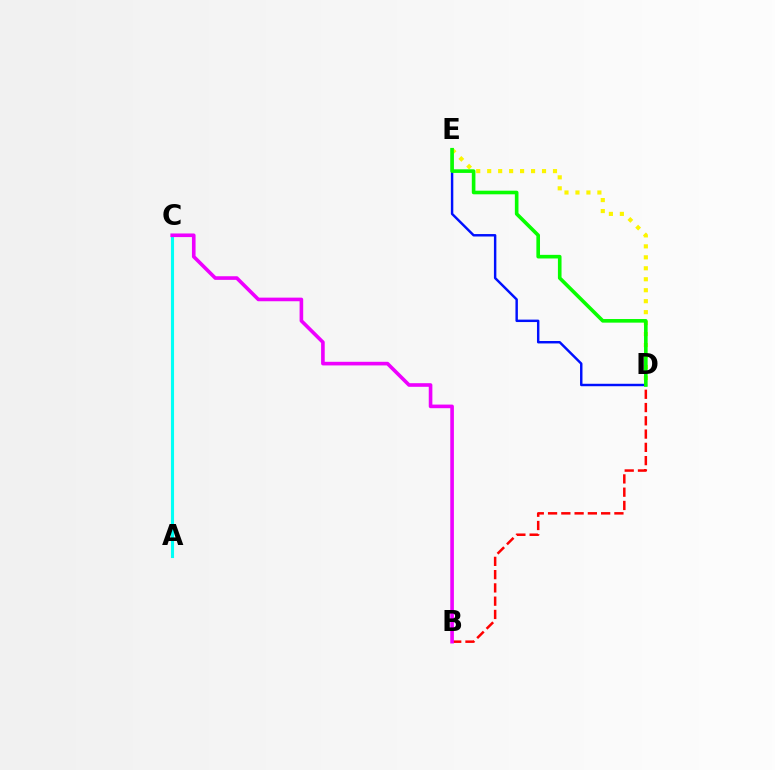{('A', 'C'): [{'color': '#00fff6', 'line_style': 'solid', 'thickness': 2.23}], ('B', 'D'): [{'color': '#ff0000', 'line_style': 'dashed', 'thickness': 1.8}], ('B', 'C'): [{'color': '#ee00ff', 'line_style': 'solid', 'thickness': 2.61}], ('D', 'E'): [{'color': '#0010ff', 'line_style': 'solid', 'thickness': 1.76}, {'color': '#fcf500', 'line_style': 'dotted', 'thickness': 2.98}, {'color': '#08ff00', 'line_style': 'solid', 'thickness': 2.6}]}